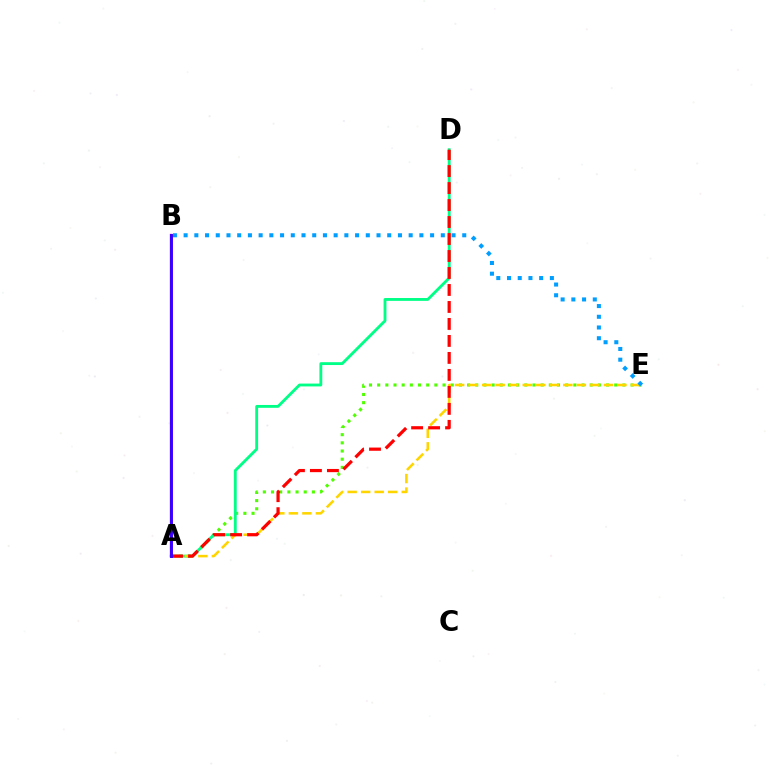{('A', 'E'): [{'color': '#4fff00', 'line_style': 'dotted', 'thickness': 2.22}, {'color': '#ffd500', 'line_style': 'dashed', 'thickness': 1.84}], ('A', 'D'): [{'color': '#00ff86', 'line_style': 'solid', 'thickness': 2.05}, {'color': '#ff0000', 'line_style': 'dashed', 'thickness': 2.31}], ('A', 'B'): [{'color': '#ff00ed', 'line_style': 'solid', 'thickness': 1.71}, {'color': '#3700ff', 'line_style': 'solid', 'thickness': 2.1}], ('B', 'E'): [{'color': '#009eff', 'line_style': 'dotted', 'thickness': 2.91}]}